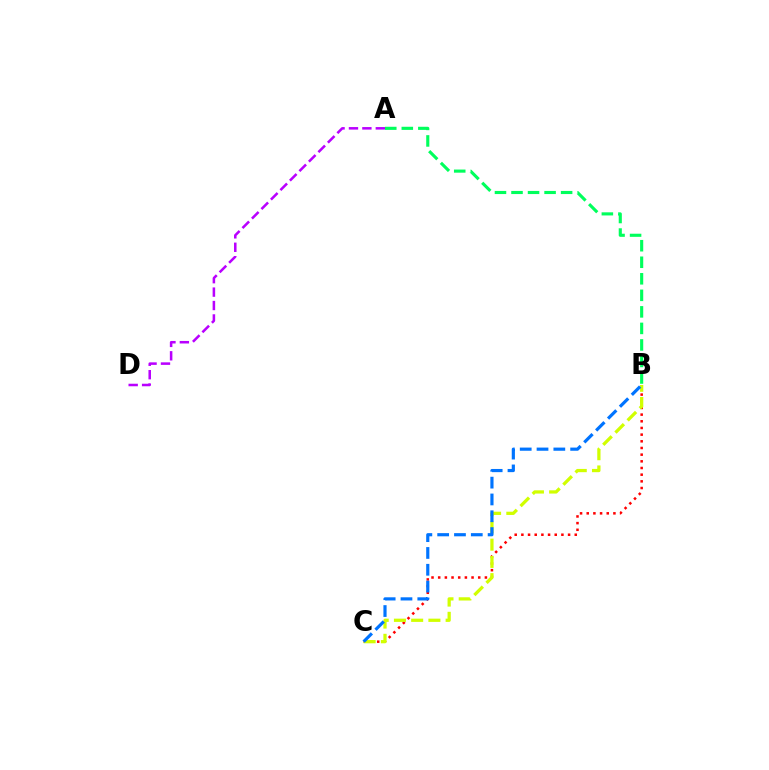{('B', 'C'): [{'color': '#ff0000', 'line_style': 'dotted', 'thickness': 1.81}, {'color': '#d1ff00', 'line_style': 'dashed', 'thickness': 2.34}, {'color': '#0074ff', 'line_style': 'dashed', 'thickness': 2.28}], ('A', 'D'): [{'color': '#b900ff', 'line_style': 'dashed', 'thickness': 1.82}], ('A', 'B'): [{'color': '#00ff5c', 'line_style': 'dashed', 'thickness': 2.25}]}